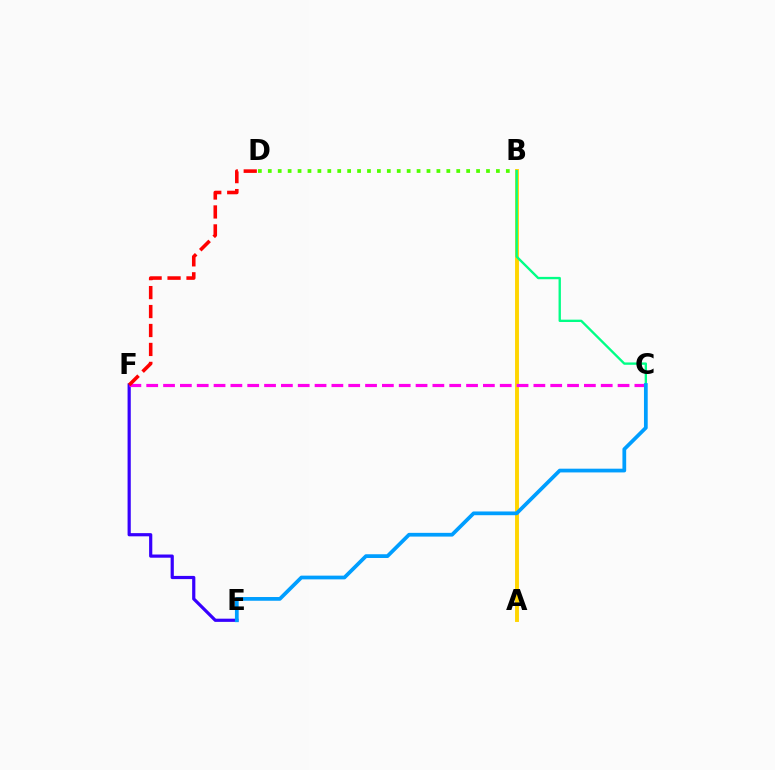{('B', 'D'): [{'color': '#4fff00', 'line_style': 'dotted', 'thickness': 2.69}], ('E', 'F'): [{'color': '#3700ff', 'line_style': 'solid', 'thickness': 2.3}], ('A', 'B'): [{'color': '#ffd500', 'line_style': 'solid', 'thickness': 2.8}], ('C', 'F'): [{'color': '#ff00ed', 'line_style': 'dashed', 'thickness': 2.29}], ('D', 'F'): [{'color': '#ff0000', 'line_style': 'dashed', 'thickness': 2.57}], ('B', 'C'): [{'color': '#00ff86', 'line_style': 'solid', 'thickness': 1.69}], ('C', 'E'): [{'color': '#009eff', 'line_style': 'solid', 'thickness': 2.69}]}